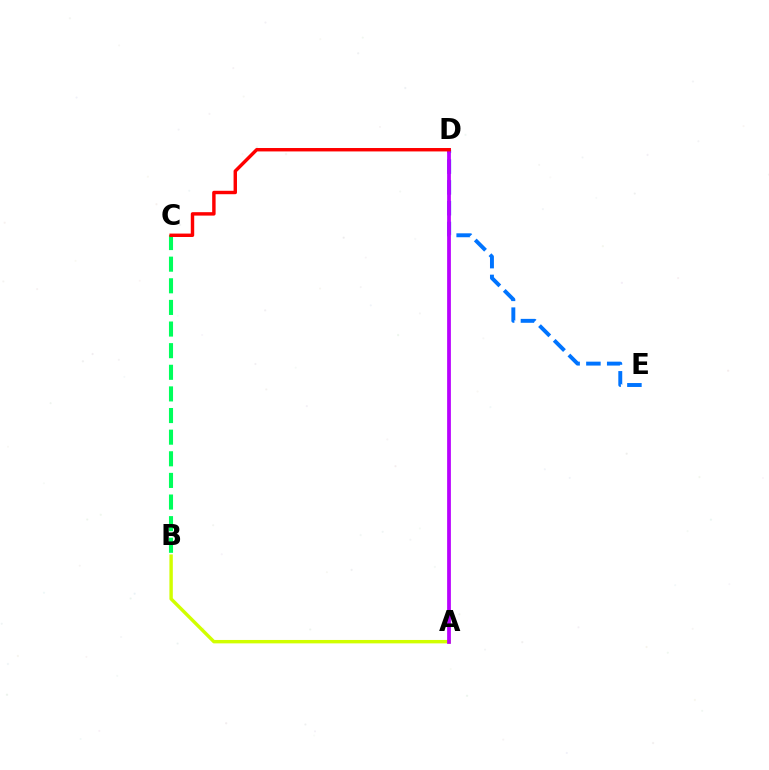{('D', 'E'): [{'color': '#0074ff', 'line_style': 'dashed', 'thickness': 2.83}], ('A', 'B'): [{'color': '#d1ff00', 'line_style': 'solid', 'thickness': 2.45}], ('B', 'C'): [{'color': '#00ff5c', 'line_style': 'dashed', 'thickness': 2.94}], ('A', 'D'): [{'color': '#b900ff', 'line_style': 'solid', 'thickness': 2.7}], ('C', 'D'): [{'color': '#ff0000', 'line_style': 'solid', 'thickness': 2.46}]}